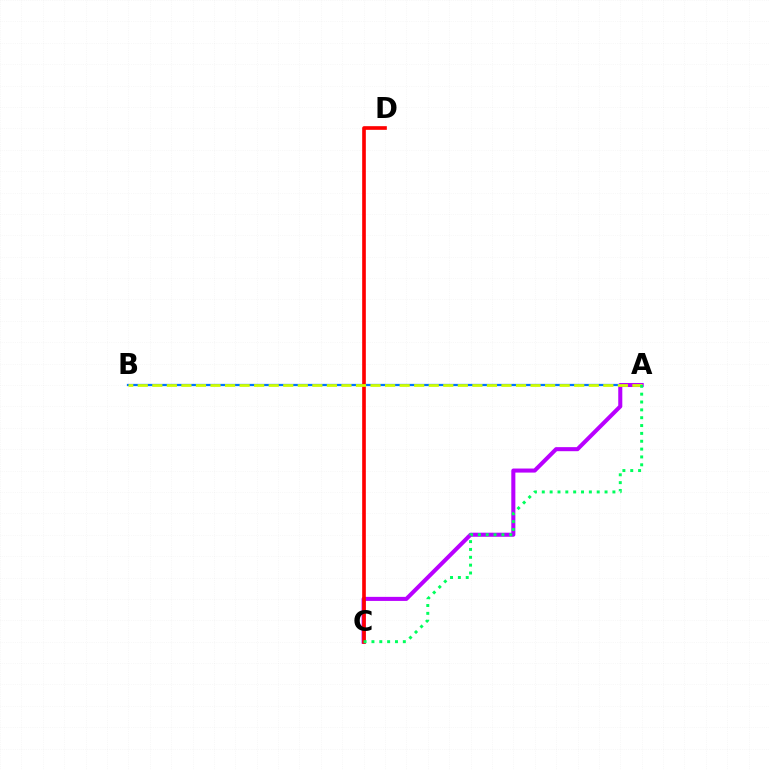{('A', 'B'): [{'color': '#0074ff', 'line_style': 'solid', 'thickness': 1.63}, {'color': '#d1ff00', 'line_style': 'dashed', 'thickness': 1.98}], ('A', 'C'): [{'color': '#b900ff', 'line_style': 'solid', 'thickness': 2.92}, {'color': '#00ff5c', 'line_style': 'dotted', 'thickness': 2.13}], ('C', 'D'): [{'color': '#ff0000', 'line_style': 'solid', 'thickness': 2.63}]}